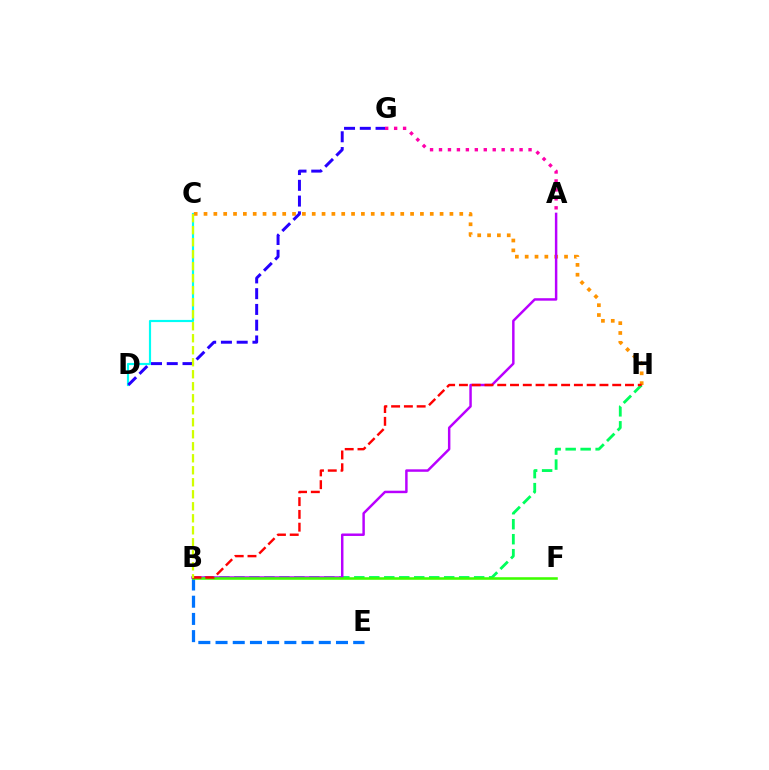{('C', 'D'): [{'color': '#00fff6', 'line_style': 'solid', 'thickness': 1.56}], ('B', 'H'): [{'color': '#00ff5c', 'line_style': 'dashed', 'thickness': 2.04}, {'color': '#ff0000', 'line_style': 'dashed', 'thickness': 1.74}], ('C', 'H'): [{'color': '#ff9400', 'line_style': 'dotted', 'thickness': 2.67}], ('A', 'G'): [{'color': '#ff00ac', 'line_style': 'dotted', 'thickness': 2.43}], ('D', 'G'): [{'color': '#2500ff', 'line_style': 'dashed', 'thickness': 2.14}], ('B', 'E'): [{'color': '#0074ff', 'line_style': 'dashed', 'thickness': 2.34}], ('A', 'B'): [{'color': '#b900ff', 'line_style': 'solid', 'thickness': 1.78}], ('B', 'F'): [{'color': '#3dff00', 'line_style': 'solid', 'thickness': 1.85}], ('B', 'C'): [{'color': '#d1ff00', 'line_style': 'dashed', 'thickness': 1.63}]}